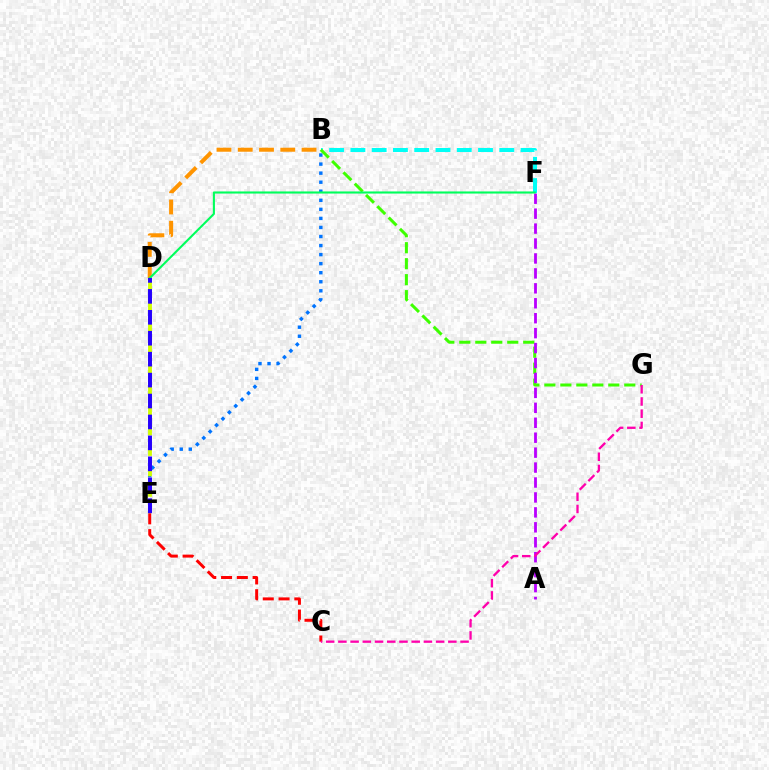{('B', 'E'): [{'color': '#0074ff', 'line_style': 'dotted', 'thickness': 2.46}], ('C', 'E'): [{'color': '#ff0000', 'line_style': 'dashed', 'thickness': 2.14}], ('B', 'F'): [{'color': '#00fff6', 'line_style': 'dashed', 'thickness': 2.89}], ('B', 'D'): [{'color': '#ff9400', 'line_style': 'dashed', 'thickness': 2.89}], ('B', 'G'): [{'color': '#3dff00', 'line_style': 'dashed', 'thickness': 2.17}], ('D', 'E'): [{'color': '#d1ff00', 'line_style': 'dashed', 'thickness': 2.78}, {'color': '#2500ff', 'line_style': 'dashed', 'thickness': 2.84}], ('A', 'F'): [{'color': '#b900ff', 'line_style': 'dashed', 'thickness': 2.03}], ('D', 'F'): [{'color': '#00ff5c', 'line_style': 'solid', 'thickness': 1.52}], ('C', 'G'): [{'color': '#ff00ac', 'line_style': 'dashed', 'thickness': 1.66}]}